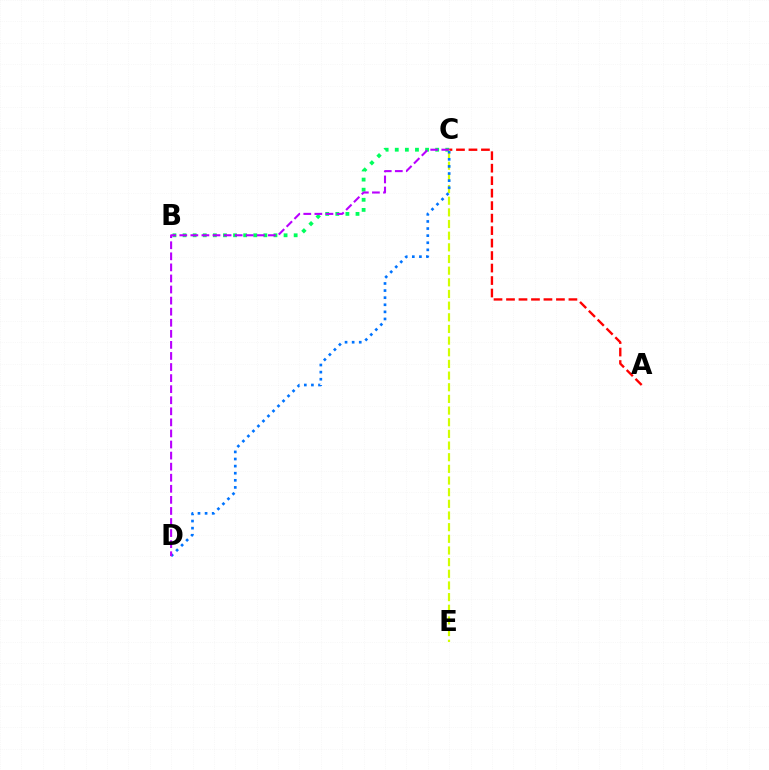{('A', 'C'): [{'color': '#ff0000', 'line_style': 'dashed', 'thickness': 1.7}], ('B', 'C'): [{'color': '#00ff5c', 'line_style': 'dotted', 'thickness': 2.74}], ('C', 'E'): [{'color': '#d1ff00', 'line_style': 'dashed', 'thickness': 1.58}], ('C', 'D'): [{'color': '#0074ff', 'line_style': 'dotted', 'thickness': 1.93}, {'color': '#b900ff', 'line_style': 'dashed', 'thickness': 1.5}]}